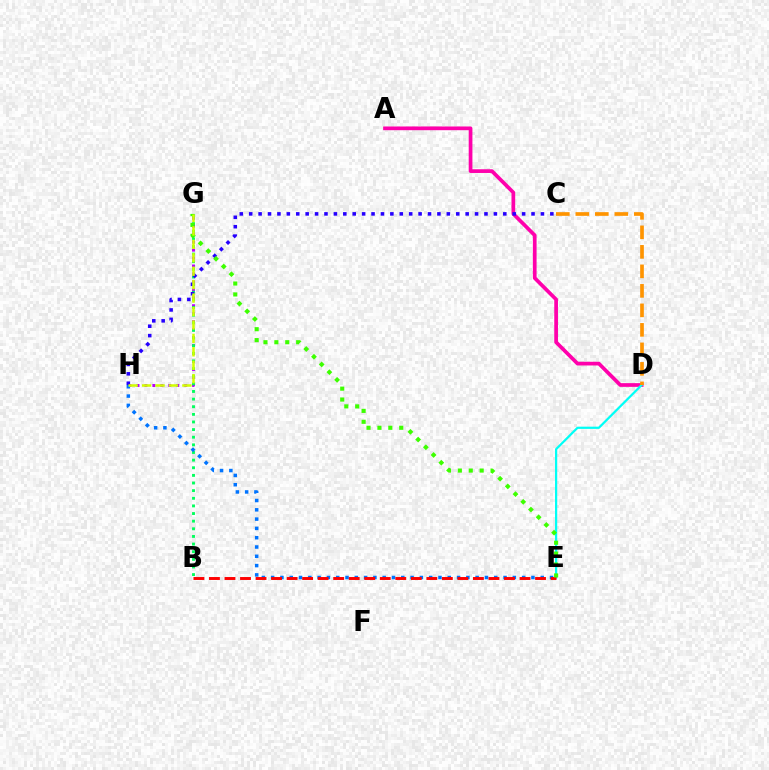{('A', 'D'): [{'color': '#ff00ac', 'line_style': 'solid', 'thickness': 2.67}], ('D', 'E'): [{'color': '#00fff6', 'line_style': 'solid', 'thickness': 1.6}], ('G', 'H'): [{'color': '#b900ff', 'line_style': 'dotted', 'thickness': 2.16}, {'color': '#d1ff00', 'line_style': 'dashed', 'thickness': 1.82}], ('B', 'G'): [{'color': '#00ff5c', 'line_style': 'dotted', 'thickness': 2.07}], ('E', 'H'): [{'color': '#0074ff', 'line_style': 'dotted', 'thickness': 2.53}], ('B', 'E'): [{'color': '#ff0000', 'line_style': 'dashed', 'thickness': 2.11}], ('C', 'H'): [{'color': '#2500ff', 'line_style': 'dotted', 'thickness': 2.56}], ('E', 'G'): [{'color': '#3dff00', 'line_style': 'dotted', 'thickness': 2.96}], ('C', 'D'): [{'color': '#ff9400', 'line_style': 'dashed', 'thickness': 2.65}]}